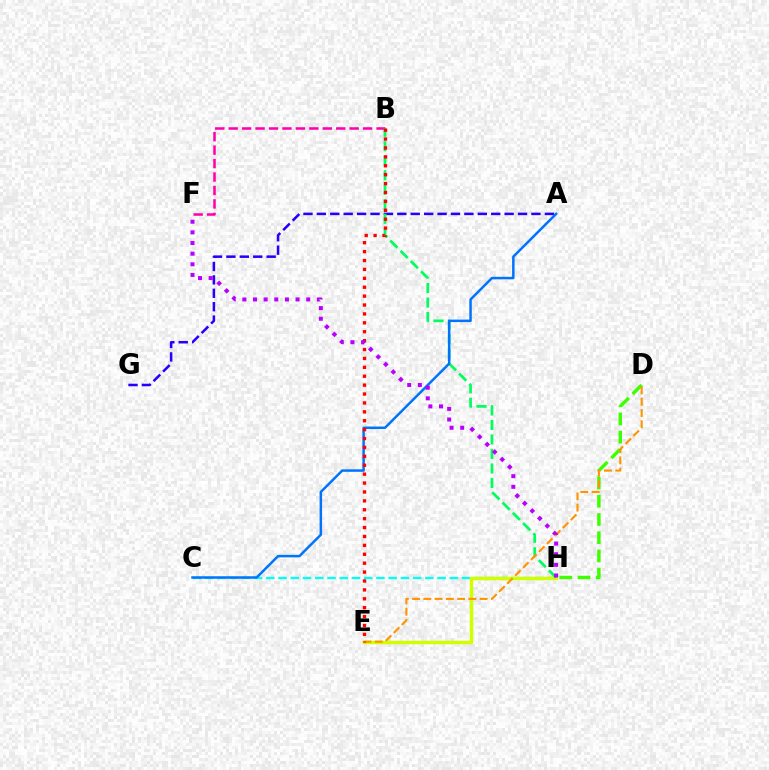{('B', 'F'): [{'color': '#ff00ac', 'line_style': 'dashed', 'thickness': 1.83}], ('C', 'H'): [{'color': '#00fff6', 'line_style': 'dashed', 'thickness': 1.66}], ('E', 'H'): [{'color': '#d1ff00', 'line_style': 'solid', 'thickness': 2.49}], ('D', 'H'): [{'color': '#3dff00', 'line_style': 'dashed', 'thickness': 2.48}], ('A', 'G'): [{'color': '#2500ff', 'line_style': 'dashed', 'thickness': 1.82}], ('B', 'H'): [{'color': '#00ff5c', 'line_style': 'dashed', 'thickness': 1.97}], ('D', 'E'): [{'color': '#ff9400', 'line_style': 'dashed', 'thickness': 1.53}], ('A', 'C'): [{'color': '#0074ff', 'line_style': 'solid', 'thickness': 1.79}], ('B', 'E'): [{'color': '#ff0000', 'line_style': 'dotted', 'thickness': 2.42}], ('F', 'H'): [{'color': '#b900ff', 'line_style': 'dotted', 'thickness': 2.89}]}